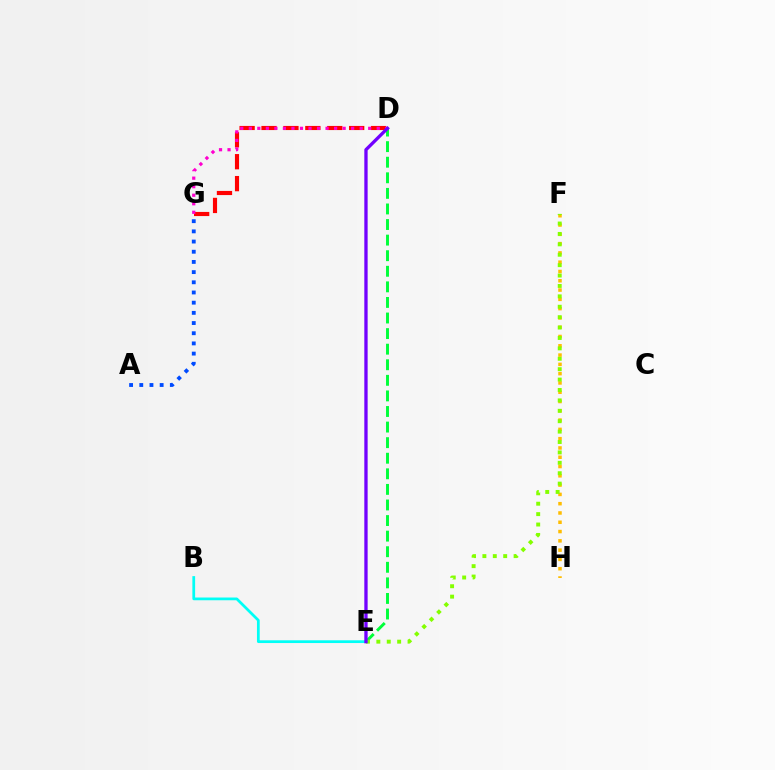{('D', 'G'): [{'color': '#ff0000', 'line_style': 'dashed', 'thickness': 2.98}, {'color': '#ff00cf', 'line_style': 'dotted', 'thickness': 2.32}], ('F', 'H'): [{'color': '#ffbd00', 'line_style': 'dotted', 'thickness': 2.52}], ('D', 'E'): [{'color': '#00ff39', 'line_style': 'dashed', 'thickness': 2.12}, {'color': '#7200ff', 'line_style': 'solid', 'thickness': 2.38}], ('E', 'F'): [{'color': '#84ff00', 'line_style': 'dotted', 'thickness': 2.83}], ('B', 'E'): [{'color': '#00fff6', 'line_style': 'solid', 'thickness': 1.97}], ('A', 'G'): [{'color': '#004bff', 'line_style': 'dotted', 'thickness': 2.77}]}